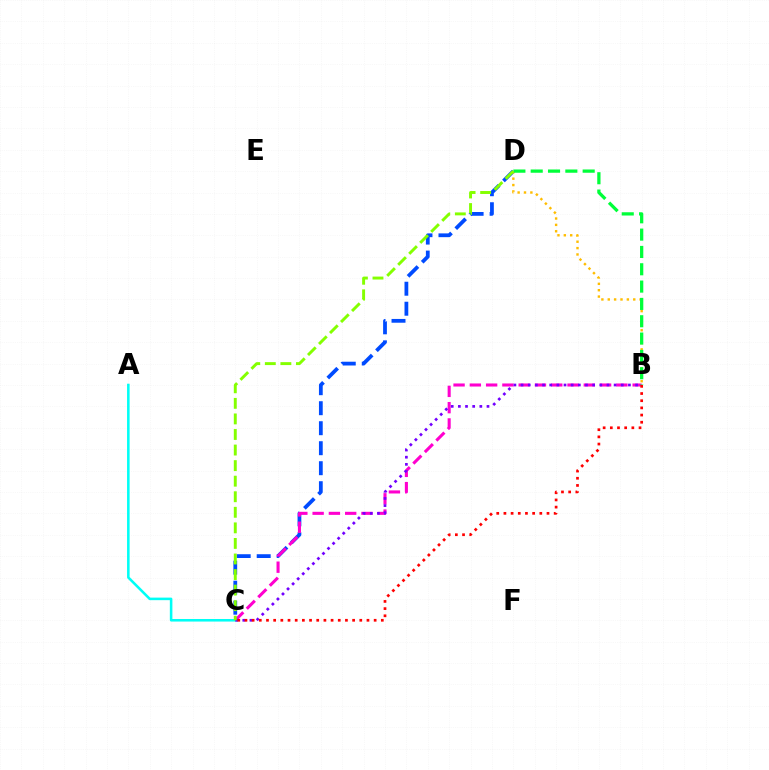{('C', 'D'): [{'color': '#004bff', 'line_style': 'dashed', 'thickness': 2.72}, {'color': '#84ff00', 'line_style': 'dashed', 'thickness': 2.11}], ('B', 'C'): [{'color': '#ff00cf', 'line_style': 'dashed', 'thickness': 2.21}, {'color': '#7200ff', 'line_style': 'dotted', 'thickness': 1.94}, {'color': '#ff0000', 'line_style': 'dotted', 'thickness': 1.95}], ('B', 'D'): [{'color': '#ffbd00', 'line_style': 'dotted', 'thickness': 1.73}, {'color': '#00ff39', 'line_style': 'dashed', 'thickness': 2.35}], ('A', 'C'): [{'color': '#00fff6', 'line_style': 'solid', 'thickness': 1.84}]}